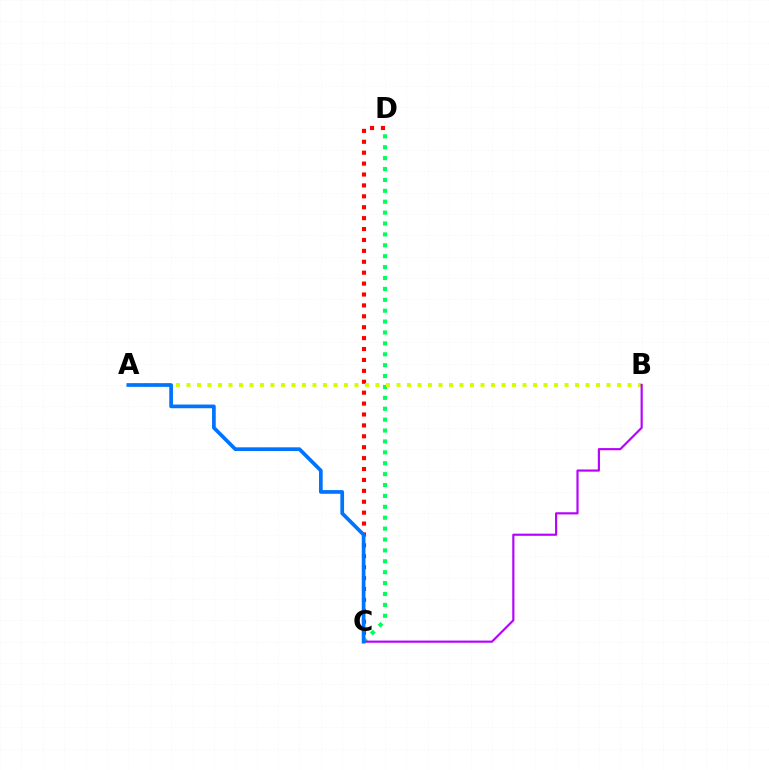{('C', 'D'): [{'color': '#00ff5c', 'line_style': 'dotted', 'thickness': 2.96}, {'color': '#ff0000', 'line_style': 'dotted', 'thickness': 2.96}], ('A', 'B'): [{'color': '#d1ff00', 'line_style': 'dotted', 'thickness': 2.85}], ('B', 'C'): [{'color': '#b900ff', 'line_style': 'solid', 'thickness': 1.55}], ('A', 'C'): [{'color': '#0074ff', 'line_style': 'solid', 'thickness': 2.67}]}